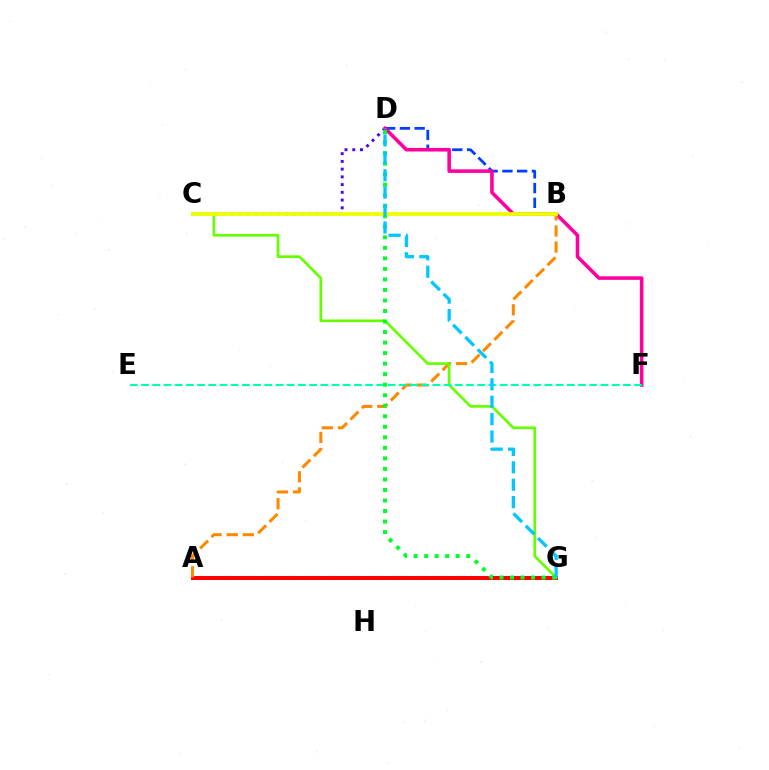{('A', 'G'): [{'color': '#d600ff', 'line_style': 'dashed', 'thickness': 2.92}, {'color': '#ff0000', 'line_style': 'solid', 'thickness': 2.87}], ('B', 'D'): [{'color': '#003fff', 'line_style': 'dashed', 'thickness': 2.0}], ('C', 'D'): [{'color': '#4f00ff', 'line_style': 'dotted', 'thickness': 2.1}], ('D', 'F'): [{'color': '#ff00a0', 'line_style': 'solid', 'thickness': 2.57}], ('A', 'B'): [{'color': '#ff8800', 'line_style': 'dashed', 'thickness': 2.19}], ('C', 'G'): [{'color': '#66ff00', 'line_style': 'solid', 'thickness': 1.93}], ('E', 'F'): [{'color': '#00ffaf', 'line_style': 'dashed', 'thickness': 1.52}], ('D', 'G'): [{'color': '#00ff27', 'line_style': 'dotted', 'thickness': 2.86}, {'color': '#00c7ff', 'line_style': 'dashed', 'thickness': 2.36}], ('B', 'C'): [{'color': '#eeff00', 'line_style': 'solid', 'thickness': 2.72}]}